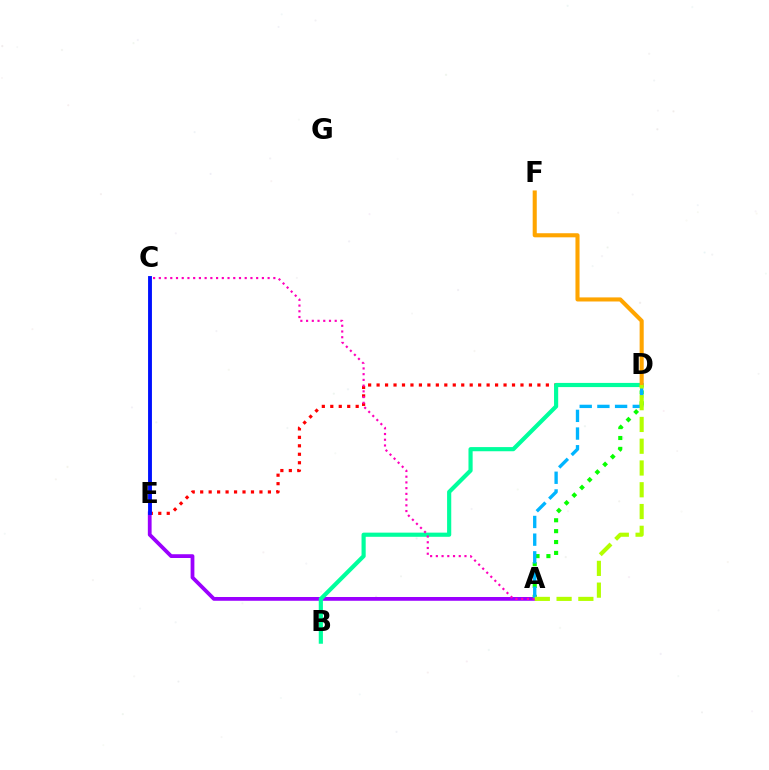{('D', 'E'): [{'color': '#ff0000', 'line_style': 'dotted', 'thickness': 2.3}], ('A', 'E'): [{'color': '#9b00ff', 'line_style': 'solid', 'thickness': 2.72}], ('B', 'D'): [{'color': '#00ff9d', 'line_style': 'solid', 'thickness': 3.0}], ('D', 'F'): [{'color': '#ffa500', 'line_style': 'solid', 'thickness': 2.94}], ('A', 'D'): [{'color': '#08ff00', 'line_style': 'dotted', 'thickness': 2.96}, {'color': '#00b5ff', 'line_style': 'dashed', 'thickness': 2.4}, {'color': '#b3ff00', 'line_style': 'dashed', 'thickness': 2.96}], ('A', 'C'): [{'color': '#ff00bd', 'line_style': 'dotted', 'thickness': 1.56}], ('C', 'E'): [{'color': '#0010ff', 'line_style': 'solid', 'thickness': 2.78}]}